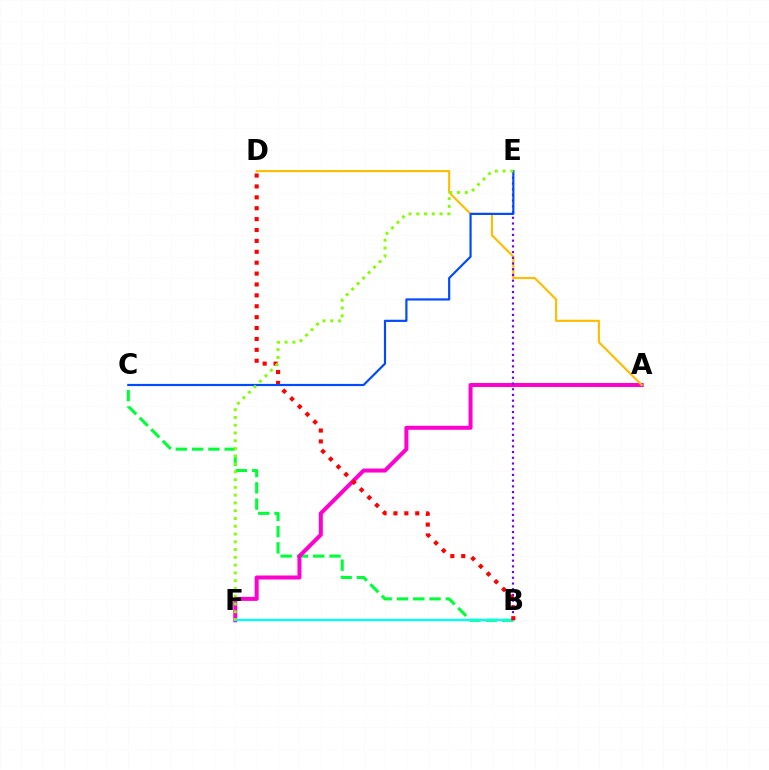{('B', 'C'): [{'color': '#00ff39', 'line_style': 'dashed', 'thickness': 2.21}], ('A', 'F'): [{'color': '#ff00cf', 'line_style': 'solid', 'thickness': 2.88}], ('B', 'F'): [{'color': '#00fff6', 'line_style': 'solid', 'thickness': 1.67}], ('A', 'D'): [{'color': '#ffbd00', 'line_style': 'solid', 'thickness': 1.54}], ('B', 'E'): [{'color': '#7200ff', 'line_style': 'dotted', 'thickness': 1.55}], ('B', 'D'): [{'color': '#ff0000', 'line_style': 'dotted', 'thickness': 2.96}], ('C', 'E'): [{'color': '#004bff', 'line_style': 'solid', 'thickness': 1.57}], ('E', 'F'): [{'color': '#84ff00', 'line_style': 'dotted', 'thickness': 2.11}]}